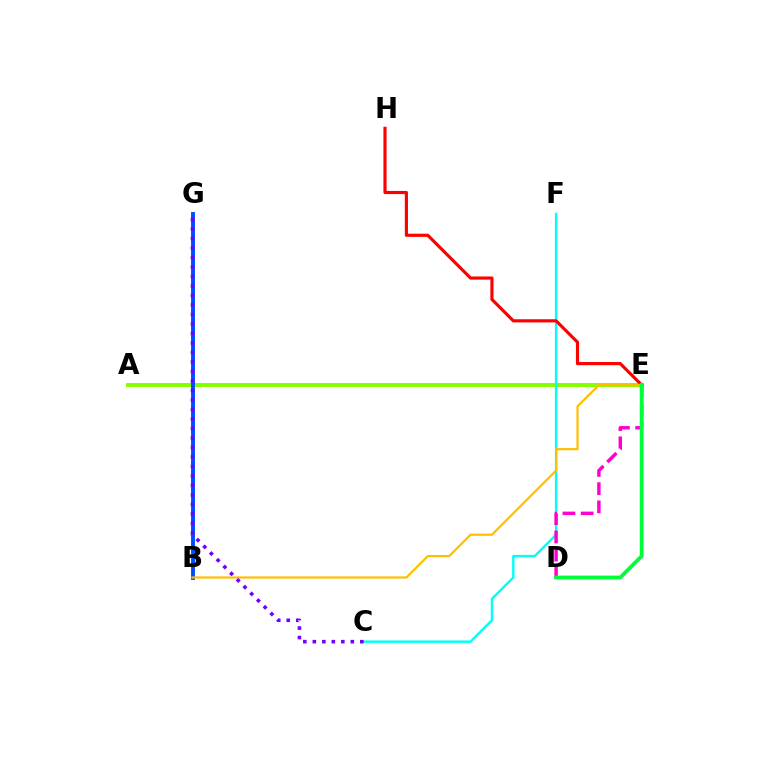{('A', 'E'): [{'color': '#84ff00', 'line_style': 'solid', 'thickness': 2.85}], ('C', 'F'): [{'color': '#00fff6', 'line_style': 'solid', 'thickness': 1.74}], ('D', 'E'): [{'color': '#ff00cf', 'line_style': 'dashed', 'thickness': 2.47}, {'color': '#00ff39', 'line_style': 'solid', 'thickness': 2.74}], ('B', 'G'): [{'color': '#004bff', 'line_style': 'solid', 'thickness': 2.79}], ('E', 'H'): [{'color': '#ff0000', 'line_style': 'solid', 'thickness': 2.28}], ('B', 'E'): [{'color': '#ffbd00', 'line_style': 'solid', 'thickness': 1.58}], ('C', 'G'): [{'color': '#7200ff', 'line_style': 'dotted', 'thickness': 2.58}]}